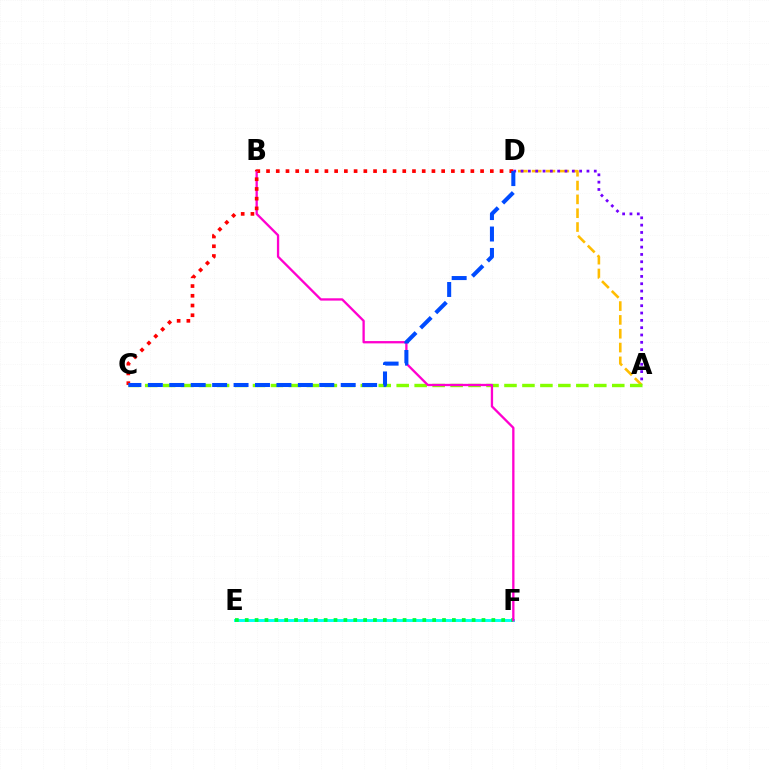{('E', 'F'): [{'color': '#00fff6', 'line_style': 'solid', 'thickness': 2.12}, {'color': '#00ff39', 'line_style': 'dotted', 'thickness': 2.68}], ('A', 'D'): [{'color': '#ffbd00', 'line_style': 'dashed', 'thickness': 1.88}, {'color': '#7200ff', 'line_style': 'dotted', 'thickness': 1.99}], ('A', 'C'): [{'color': '#84ff00', 'line_style': 'dashed', 'thickness': 2.44}], ('B', 'F'): [{'color': '#ff00cf', 'line_style': 'solid', 'thickness': 1.66}], ('C', 'D'): [{'color': '#ff0000', 'line_style': 'dotted', 'thickness': 2.64}, {'color': '#004bff', 'line_style': 'dashed', 'thickness': 2.91}]}